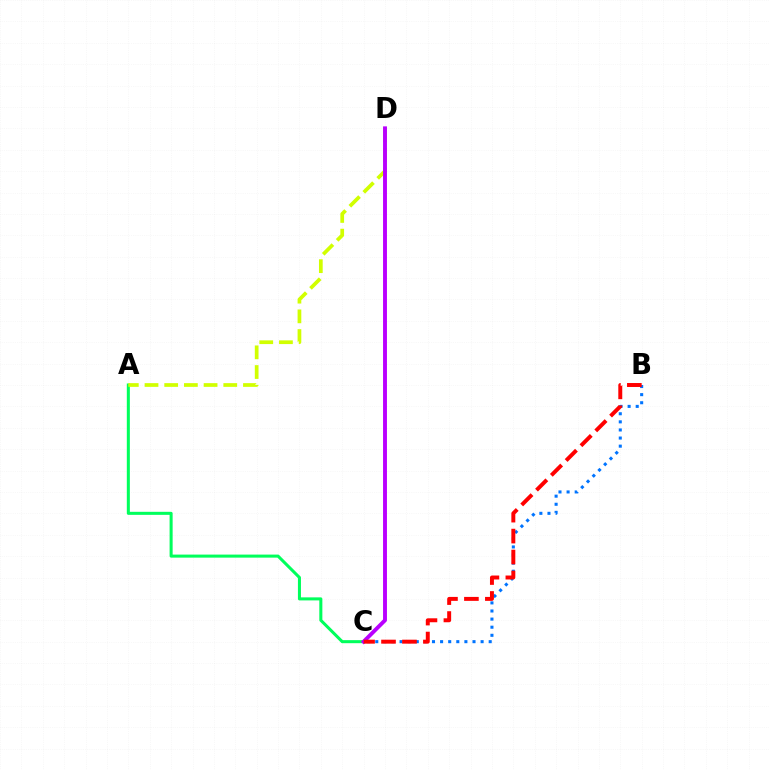{('A', 'C'): [{'color': '#00ff5c', 'line_style': 'solid', 'thickness': 2.19}], ('A', 'D'): [{'color': '#d1ff00', 'line_style': 'dashed', 'thickness': 2.67}], ('B', 'C'): [{'color': '#0074ff', 'line_style': 'dotted', 'thickness': 2.2}, {'color': '#ff0000', 'line_style': 'dashed', 'thickness': 2.85}], ('C', 'D'): [{'color': '#b900ff', 'line_style': 'solid', 'thickness': 2.81}]}